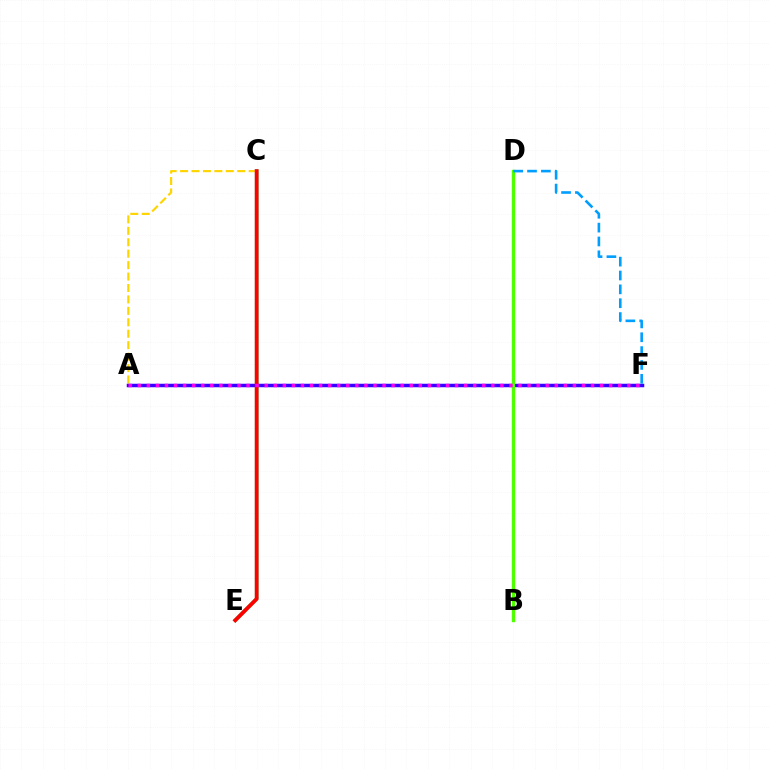{('C', 'E'): [{'color': '#00ff86', 'line_style': 'solid', 'thickness': 2.55}, {'color': '#ff0000', 'line_style': 'solid', 'thickness': 2.74}], ('A', 'C'): [{'color': '#ffd500', 'line_style': 'dashed', 'thickness': 1.55}], ('A', 'F'): [{'color': '#3700ff', 'line_style': 'solid', 'thickness': 2.51}, {'color': '#ff00ed', 'line_style': 'dotted', 'thickness': 2.46}], ('B', 'D'): [{'color': '#4fff00', 'line_style': 'solid', 'thickness': 2.44}], ('D', 'F'): [{'color': '#009eff', 'line_style': 'dashed', 'thickness': 1.88}]}